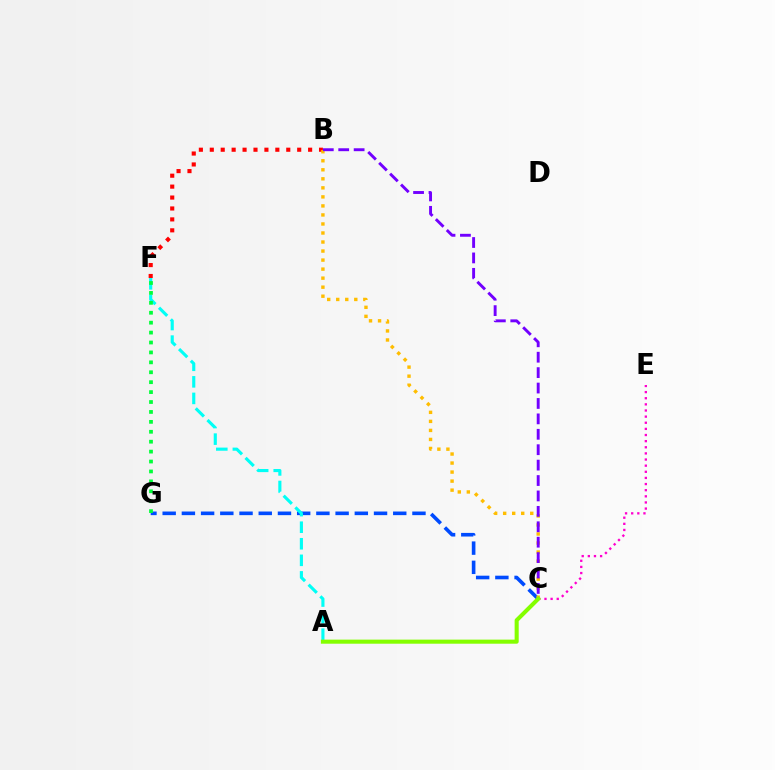{('C', 'G'): [{'color': '#004bff', 'line_style': 'dashed', 'thickness': 2.61}], ('C', 'E'): [{'color': '#ff00cf', 'line_style': 'dotted', 'thickness': 1.67}], ('B', 'F'): [{'color': '#ff0000', 'line_style': 'dotted', 'thickness': 2.97}], ('B', 'C'): [{'color': '#ffbd00', 'line_style': 'dotted', 'thickness': 2.45}, {'color': '#7200ff', 'line_style': 'dashed', 'thickness': 2.09}], ('A', 'F'): [{'color': '#00fff6', 'line_style': 'dashed', 'thickness': 2.25}], ('A', 'C'): [{'color': '#84ff00', 'line_style': 'solid', 'thickness': 2.93}], ('F', 'G'): [{'color': '#00ff39', 'line_style': 'dotted', 'thickness': 2.69}]}